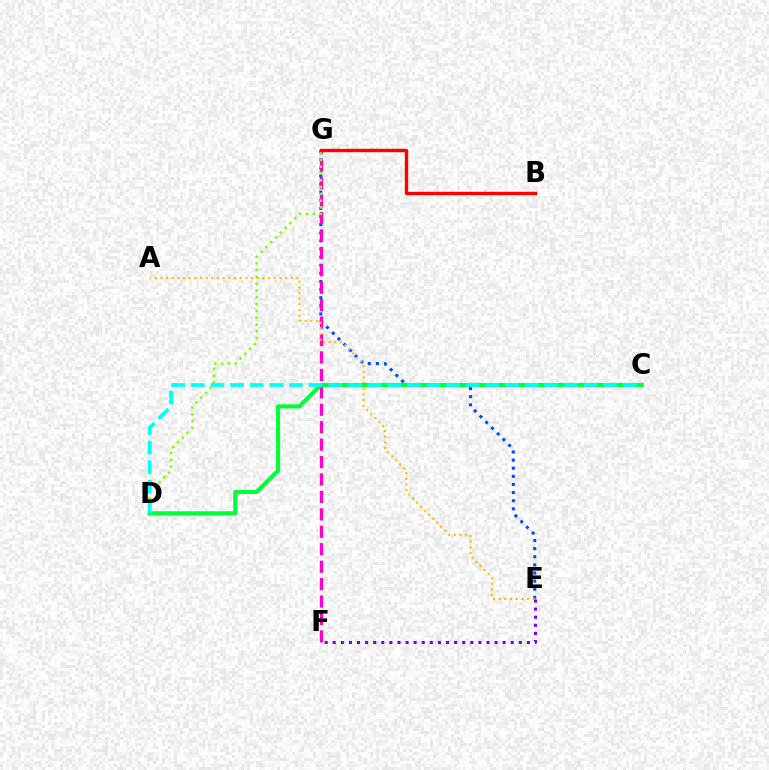{('E', 'G'): [{'color': '#004bff', 'line_style': 'dotted', 'thickness': 2.21}], ('F', 'G'): [{'color': '#ff00cf', 'line_style': 'dashed', 'thickness': 2.37}], ('D', 'G'): [{'color': '#84ff00', 'line_style': 'dotted', 'thickness': 1.84}], ('B', 'G'): [{'color': '#ff0000', 'line_style': 'solid', 'thickness': 2.45}], ('A', 'E'): [{'color': '#ffbd00', 'line_style': 'dotted', 'thickness': 1.54}], ('C', 'D'): [{'color': '#00ff39', 'line_style': 'solid', 'thickness': 2.96}, {'color': '#00fff6', 'line_style': 'dashed', 'thickness': 2.67}], ('E', 'F'): [{'color': '#7200ff', 'line_style': 'dotted', 'thickness': 2.2}]}